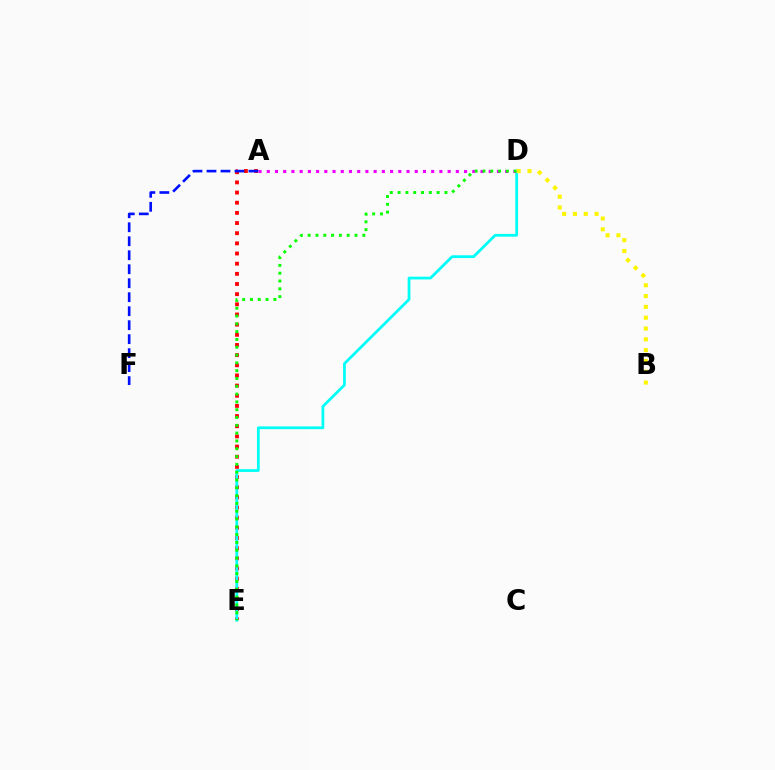{('A', 'E'): [{'color': '#ff0000', 'line_style': 'dotted', 'thickness': 2.76}], ('D', 'E'): [{'color': '#00fff6', 'line_style': 'solid', 'thickness': 1.99}, {'color': '#08ff00', 'line_style': 'dotted', 'thickness': 2.12}], ('A', 'D'): [{'color': '#ee00ff', 'line_style': 'dotted', 'thickness': 2.23}], ('A', 'F'): [{'color': '#0010ff', 'line_style': 'dashed', 'thickness': 1.9}], ('B', 'D'): [{'color': '#fcf500', 'line_style': 'dotted', 'thickness': 2.94}]}